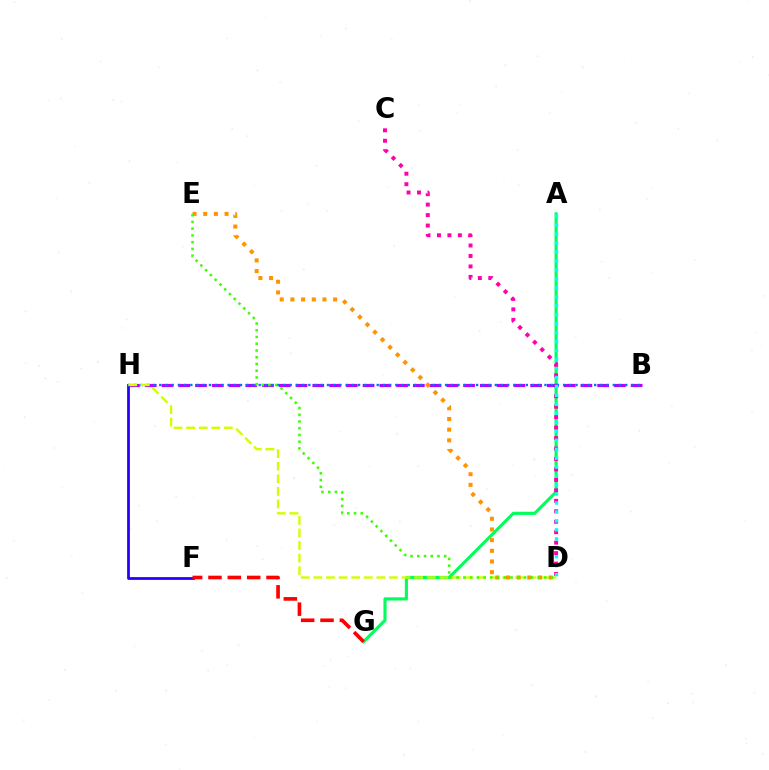{('A', 'G'): [{'color': '#00ff5c', 'line_style': 'solid', 'thickness': 2.26}], ('C', 'D'): [{'color': '#ff00ac', 'line_style': 'dotted', 'thickness': 2.84}], ('B', 'H'): [{'color': '#b900ff', 'line_style': 'dashed', 'thickness': 2.28}, {'color': '#0074ff', 'line_style': 'dotted', 'thickness': 1.69}], ('F', 'H'): [{'color': '#2500ff', 'line_style': 'solid', 'thickness': 1.99}], ('F', 'G'): [{'color': '#ff0000', 'line_style': 'dashed', 'thickness': 2.63}], ('D', 'H'): [{'color': '#d1ff00', 'line_style': 'dashed', 'thickness': 1.71}], ('D', 'E'): [{'color': '#ff9400', 'line_style': 'dotted', 'thickness': 2.9}, {'color': '#3dff00', 'line_style': 'dotted', 'thickness': 1.83}], ('A', 'D'): [{'color': '#00fff6', 'line_style': 'dotted', 'thickness': 2.44}]}